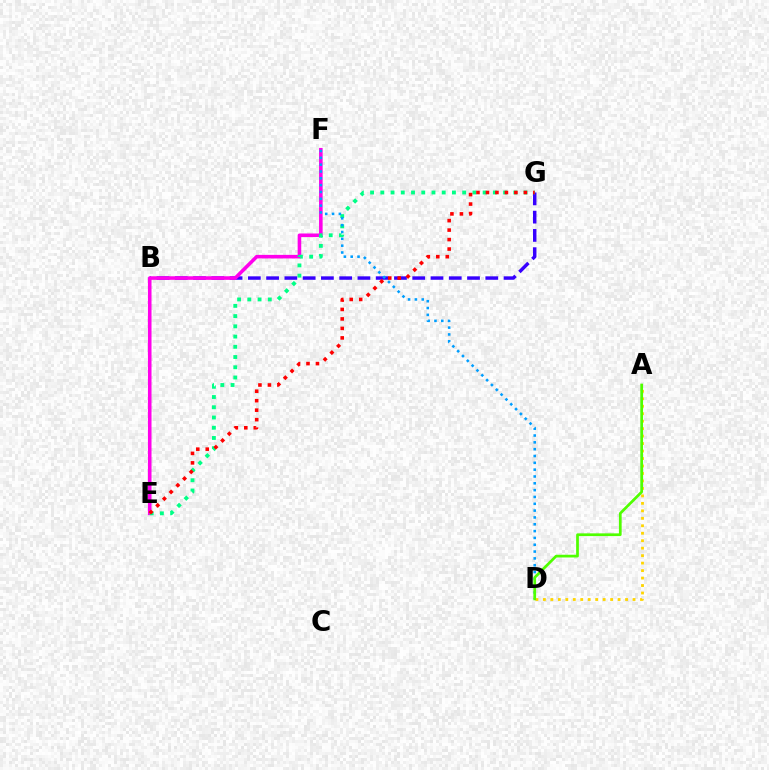{('B', 'G'): [{'color': '#3700ff', 'line_style': 'dashed', 'thickness': 2.48}], ('E', 'F'): [{'color': '#ff00ed', 'line_style': 'solid', 'thickness': 2.58}], ('A', 'D'): [{'color': '#ffd500', 'line_style': 'dotted', 'thickness': 2.03}, {'color': '#4fff00', 'line_style': 'solid', 'thickness': 1.96}], ('E', 'G'): [{'color': '#00ff86', 'line_style': 'dotted', 'thickness': 2.78}, {'color': '#ff0000', 'line_style': 'dotted', 'thickness': 2.58}], ('D', 'F'): [{'color': '#009eff', 'line_style': 'dotted', 'thickness': 1.85}]}